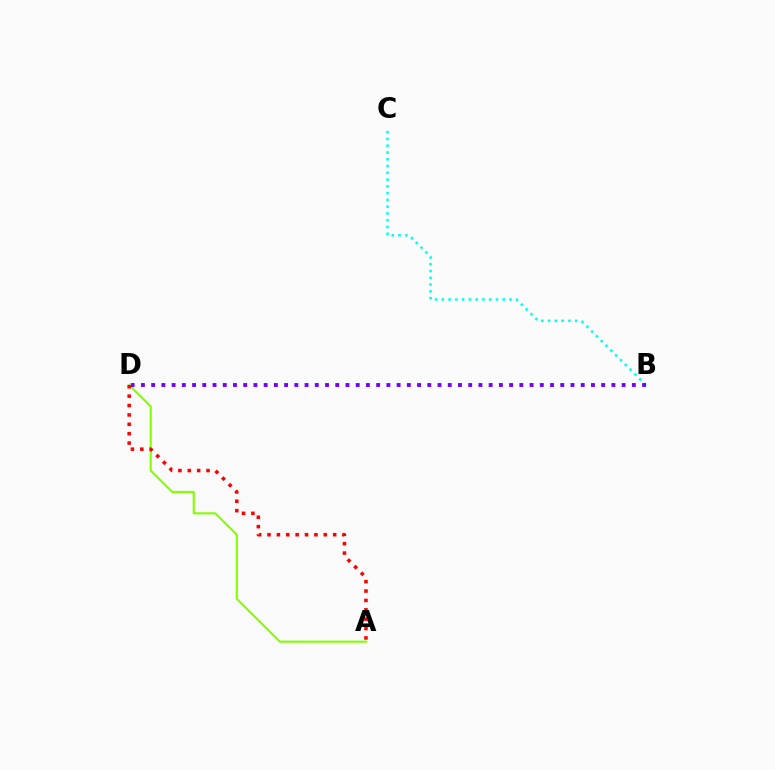{('B', 'C'): [{'color': '#00fff6', 'line_style': 'dotted', 'thickness': 1.84}], ('A', 'D'): [{'color': '#84ff00', 'line_style': 'solid', 'thickness': 1.52}, {'color': '#ff0000', 'line_style': 'dotted', 'thickness': 2.55}], ('B', 'D'): [{'color': '#7200ff', 'line_style': 'dotted', 'thickness': 2.78}]}